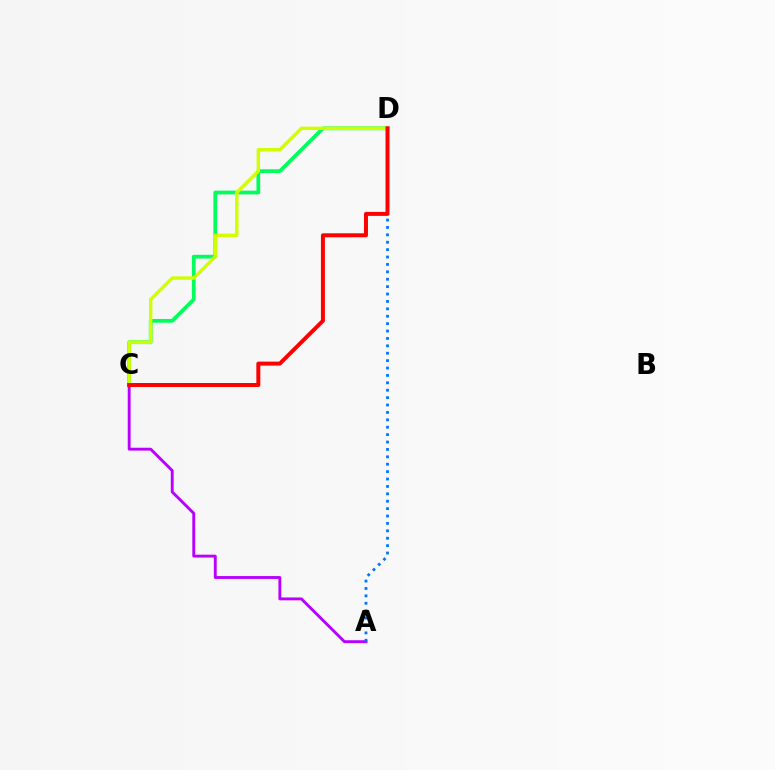{('C', 'D'): [{'color': '#00ff5c', 'line_style': 'solid', 'thickness': 2.69}, {'color': '#d1ff00', 'line_style': 'solid', 'thickness': 2.45}, {'color': '#ff0000', 'line_style': 'solid', 'thickness': 2.86}], ('A', 'C'): [{'color': '#b900ff', 'line_style': 'solid', 'thickness': 2.07}], ('A', 'D'): [{'color': '#0074ff', 'line_style': 'dotted', 'thickness': 2.01}]}